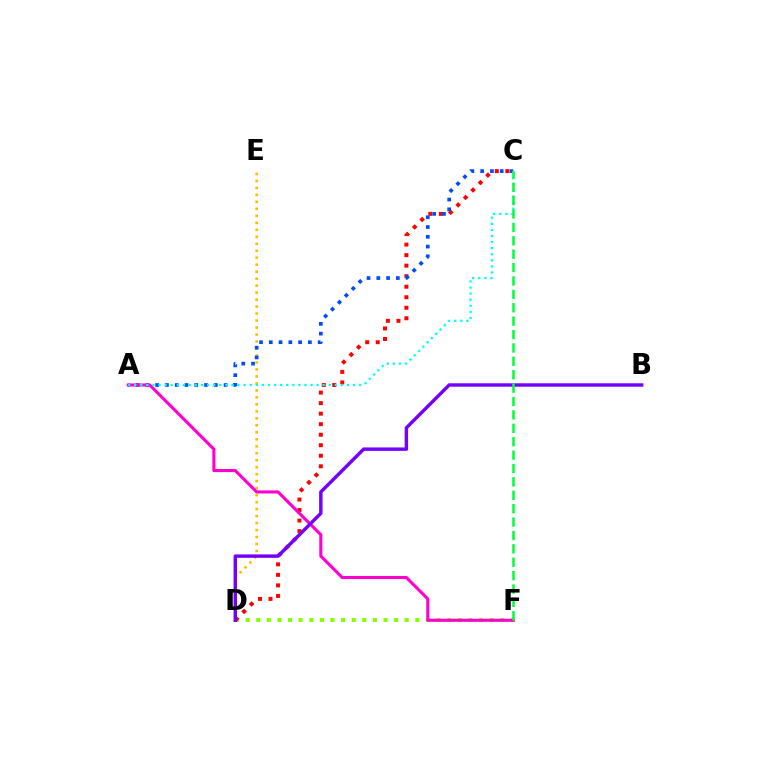{('D', 'E'): [{'color': '#ffbd00', 'line_style': 'dotted', 'thickness': 1.9}], ('D', 'F'): [{'color': '#84ff00', 'line_style': 'dotted', 'thickness': 2.88}], ('C', 'D'): [{'color': '#ff0000', 'line_style': 'dotted', 'thickness': 2.86}], ('A', 'C'): [{'color': '#004bff', 'line_style': 'dotted', 'thickness': 2.66}, {'color': '#00fff6', 'line_style': 'dotted', 'thickness': 1.65}], ('A', 'F'): [{'color': '#ff00cf', 'line_style': 'solid', 'thickness': 2.23}], ('B', 'D'): [{'color': '#7200ff', 'line_style': 'solid', 'thickness': 2.47}], ('C', 'F'): [{'color': '#00ff39', 'line_style': 'dashed', 'thickness': 1.82}]}